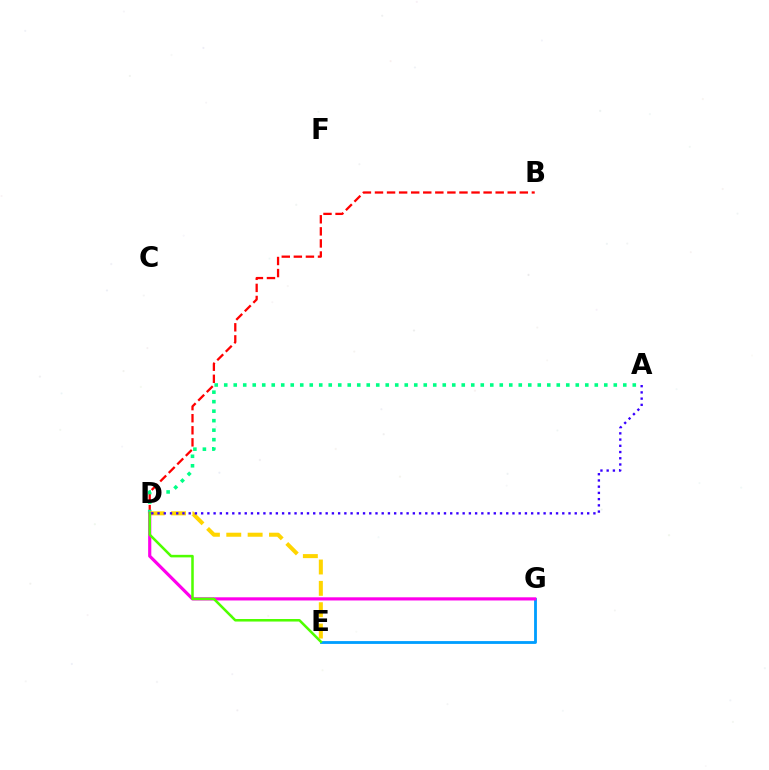{('B', 'D'): [{'color': '#ff0000', 'line_style': 'dashed', 'thickness': 1.64}], ('A', 'D'): [{'color': '#00ff86', 'line_style': 'dotted', 'thickness': 2.58}, {'color': '#3700ff', 'line_style': 'dotted', 'thickness': 1.69}], ('D', 'E'): [{'color': '#ffd500', 'line_style': 'dashed', 'thickness': 2.9}, {'color': '#4fff00', 'line_style': 'solid', 'thickness': 1.83}], ('E', 'G'): [{'color': '#009eff', 'line_style': 'solid', 'thickness': 2.03}], ('D', 'G'): [{'color': '#ff00ed', 'line_style': 'solid', 'thickness': 2.28}]}